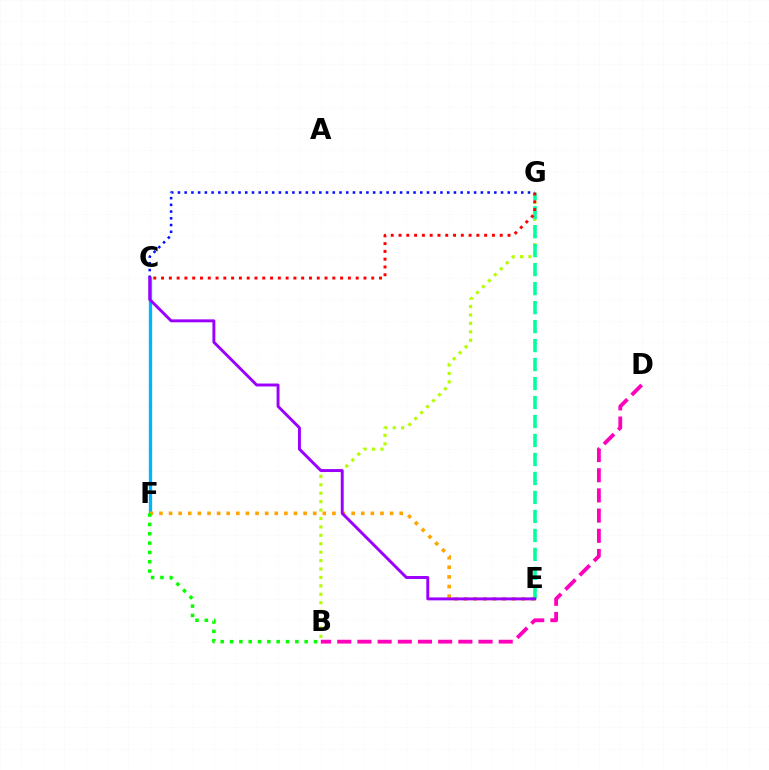{('C', 'F'): [{'color': '#00b5ff', 'line_style': 'solid', 'thickness': 2.38}], ('B', 'G'): [{'color': '#b3ff00', 'line_style': 'dotted', 'thickness': 2.29}], ('E', 'F'): [{'color': '#ffa500', 'line_style': 'dotted', 'thickness': 2.61}], ('E', 'G'): [{'color': '#00ff9d', 'line_style': 'dashed', 'thickness': 2.58}], ('C', 'G'): [{'color': '#ff0000', 'line_style': 'dotted', 'thickness': 2.12}, {'color': '#0010ff', 'line_style': 'dotted', 'thickness': 1.83}], ('B', 'F'): [{'color': '#08ff00', 'line_style': 'dotted', 'thickness': 2.53}], ('C', 'E'): [{'color': '#9b00ff', 'line_style': 'solid', 'thickness': 2.11}], ('B', 'D'): [{'color': '#ff00bd', 'line_style': 'dashed', 'thickness': 2.74}]}